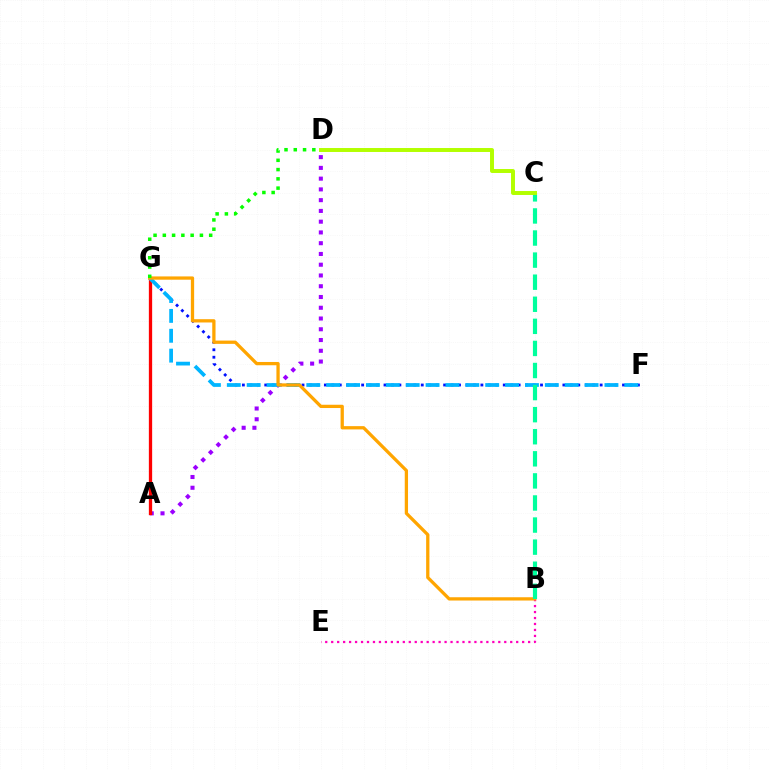{('F', 'G'): [{'color': '#0010ff', 'line_style': 'dotted', 'thickness': 2.03}, {'color': '#00b5ff', 'line_style': 'dashed', 'thickness': 2.7}], ('A', 'D'): [{'color': '#9b00ff', 'line_style': 'dotted', 'thickness': 2.92}], ('A', 'G'): [{'color': '#ff0000', 'line_style': 'solid', 'thickness': 2.37}], ('B', 'E'): [{'color': '#ff00bd', 'line_style': 'dotted', 'thickness': 1.62}], ('B', 'G'): [{'color': '#ffa500', 'line_style': 'solid', 'thickness': 2.36}], ('D', 'G'): [{'color': '#08ff00', 'line_style': 'dotted', 'thickness': 2.52}], ('B', 'C'): [{'color': '#00ff9d', 'line_style': 'dashed', 'thickness': 3.0}], ('C', 'D'): [{'color': '#b3ff00', 'line_style': 'solid', 'thickness': 2.85}]}